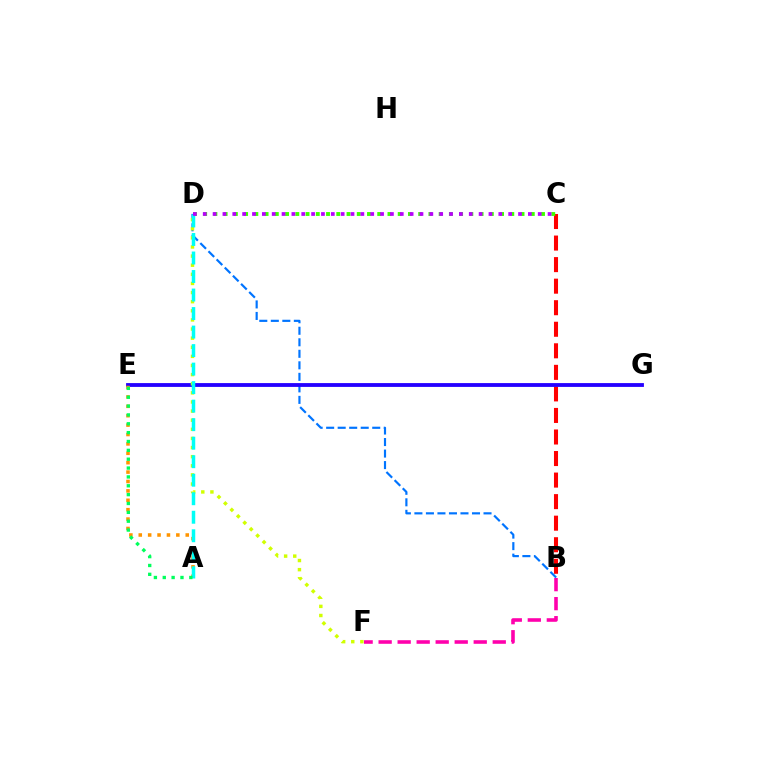{('B', 'C'): [{'color': '#ff0000', 'line_style': 'dashed', 'thickness': 2.93}], ('B', 'D'): [{'color': '#0074ff', 'line_style': 'dashed', 'thickness': 1.56}], ('E', 'G'): [{'color': '#2500ff', 'line_style': 'solid', 'thickness': 2.75}], ('A', 'E'): [{'color': '#ff9400', 'line_style': 'dotted', 'thickness': 2.55}, {'color': '#00ff5c', 'line_style': 'dotted', 'thickness': 2.41}], ('C', 'D'): [{'color': '#3dff00', 'line_style': 'dotted', 'thickness': 2.78}, {'color': '#b900ff', 'line_style': 'dotted', 'thickness': 2.68}], ('B', 'F'): [{'color': '#ff00ac', 'line_style': 'dashed', 'thickness': 2.58}], ('D', 'F'): [{'color': '#d1ff00', 'line_style': 'dotted', 'thickness': 2.48}], ('A', 'D'): [{'color': '#00fff6', 'line_style': 'dashed', 'thickness': 2.52}]}